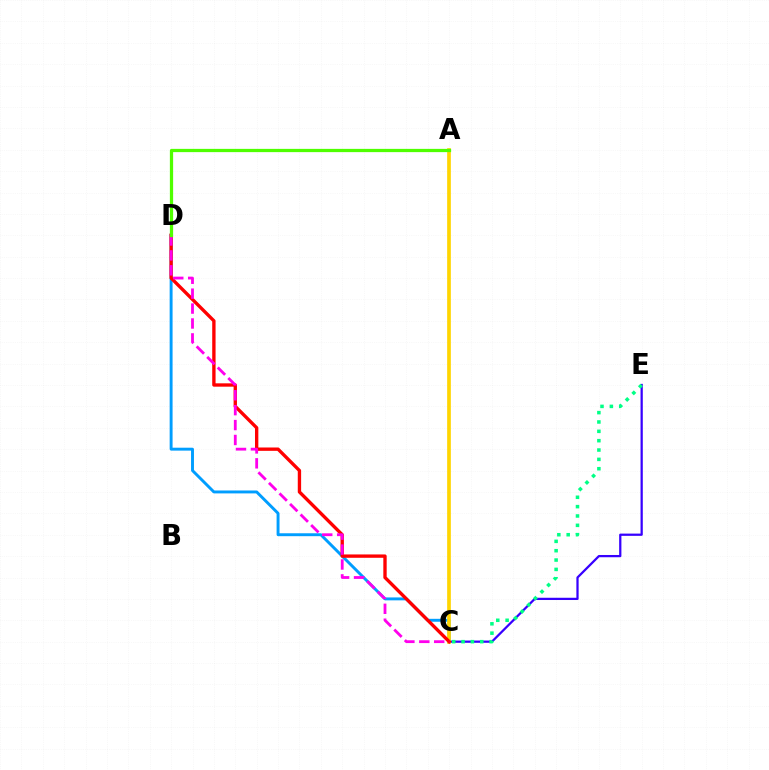{('C', 'E'): [{'color': '#3700ff', 'line_style': 'solid', 'thickness': 1.62}, {'color': '#00ff86', 'line_style': 'dotted', 'thickness': 2.54}], ('C', 'D'): [{'color': '#009eff', 'line_style': 'solid', 'thickness': 2.1}, {'color': '#ff0000', 'line_style': 'solid', 'thickness': 2.41}, {'color': '#ff00ed', 'line_style': 'dashed', 'thickness': 2.03}], ('A', 'C'): [{'color': '#ffd500', 'line_style': 'solid', 'thickness': 2.66}], ('A', 'D'): [{'color': '#4fff00', 'line_style': 'solid', 'thickness': 2.34}]}